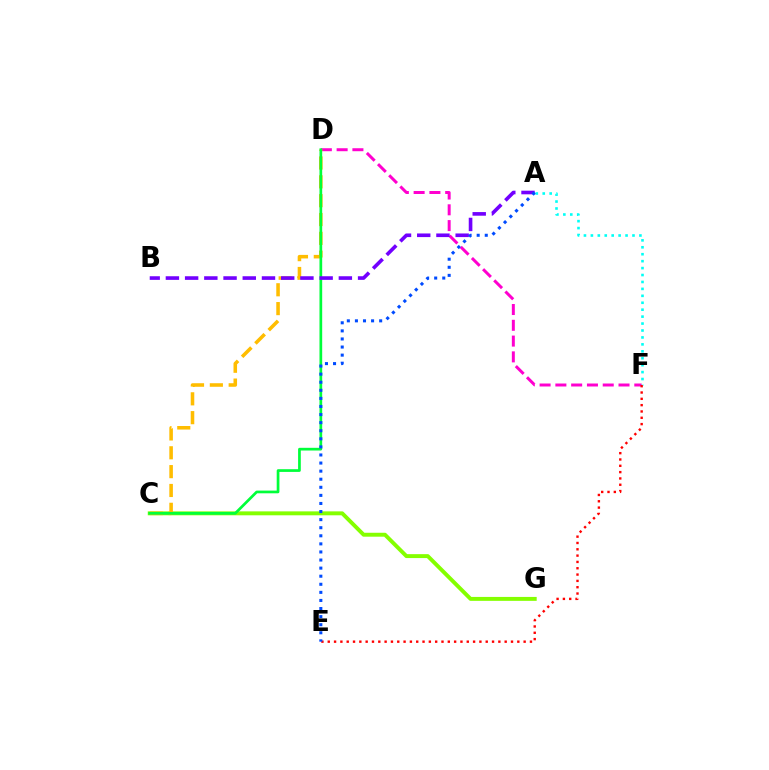{('C', 'G'): [{'color': '#84ff00', 'line_style': 'solid', 'thickness': 2.83}], ('D', 'F'): [{'color': '#ff00cf', 'line_style': 'dashed', 'thickness': 2.14}], ('C', 'D'): [{'color': '#ffbd00', 'line_style': 'dashed', 'thickness': 2.56}, {'color': '#00ff39', 'line_style': 'solid', 'thickness': 1.95}], ('A', 'F'): [{'color': '#00fff6', 'line_style': 'dotted', 'thickness': 1.88}], ('A', 'B'): [{'color': '#7200ff', 'line_style': 'dashed', 'thickness': 2.61}], ('E', 'F'): [{'color': '#ff0000', 'line_style': 'dotted', 'thickness': 1.72}], ('A', 'E'): [{'color': '#004bff', 'line_style': 'dotted', 'thickness': 2.2}]}